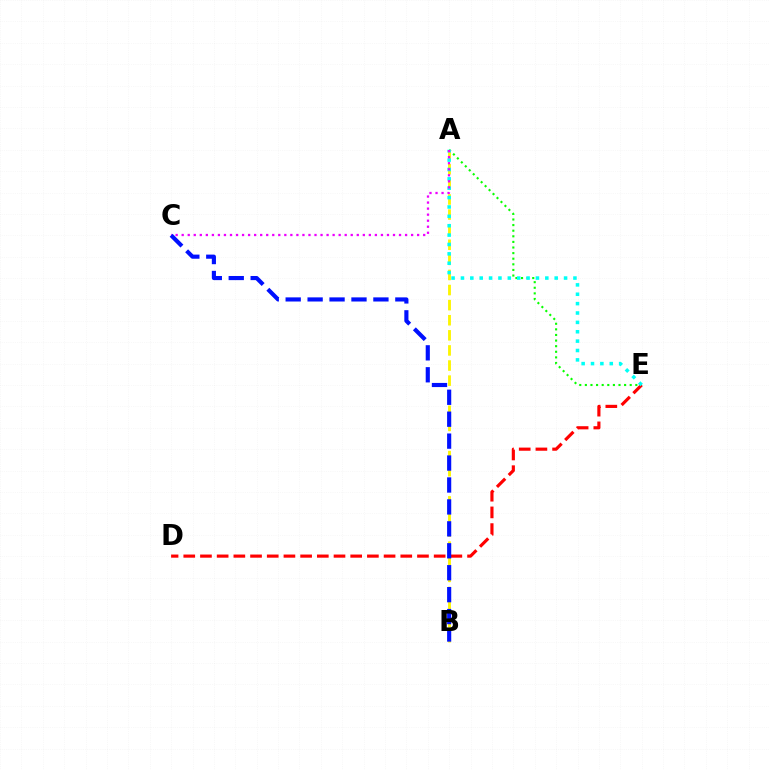{('A', 'E'): [{'color': '#08ff00', 'line_style': 'dotted', 'thickness': 1.52}, {'color': '#00fff6', 'line_style': 'dotted', 'thickness': 2.55}], ('A', 'B'): [{'color': '#fcf500', 'line_style': 'dashed', 'thickness': 2.05}], ('D', 'E'): [{'color': '#ff0000', 'line_style': 'dashed', 'thickness': 2.27}], ('A', 'C'): [{'color': '#ee00ff', 'line_style': 'dotted', 'thickness': 1.64}], ('B', 'C'): [{'color': '#0010ff', 'line_style': 'dashed', 'thickness': 2.98}]}